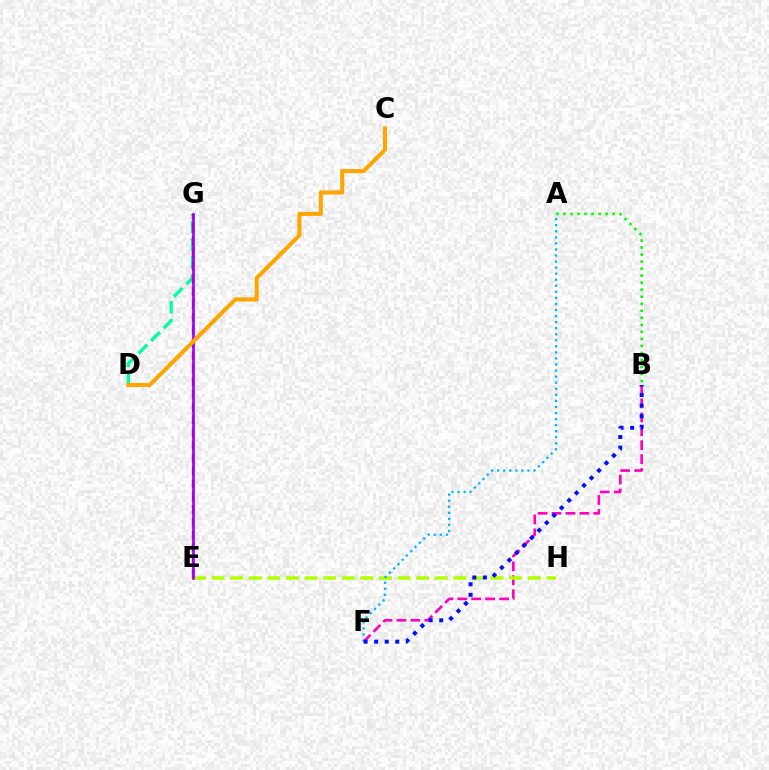{('B', 'F'): [{'color': '#ff00bd', 'line_style': 'dashed', 'thickness': 1.89}, {'color': '#0010ff', 'line_style': 'dotted', 'thickness': 2.87}], ('E', 'H'): [{'color': '#b3ff00', 'line_style': 'dashed', 'thickness': 2.53}], ('D', 'G'): [{'color': '#00ff9d', 'line_style': 'dashed', 'thickness': 2.42}], ('A', 'B'): [{'color': '#08ff00', 'line_style': 'dotted', 'thickness': 1.91}], ('E', 'G'): [{'color': '#ff0000', 'line_style': 'dashed', 'thickness': 1.74}, {'color': '#9b00ff', 'line_style': 'solid', 'thickness': 1.91}], ('A', 'F'): [{'color': '#00b5ff', 'line_style': 'dotted', 'thickness': 1.65}], ('C', 'D'): [{'color': '#ffa500', 'line_style': 'solid', 'thickness': 2.92}]}